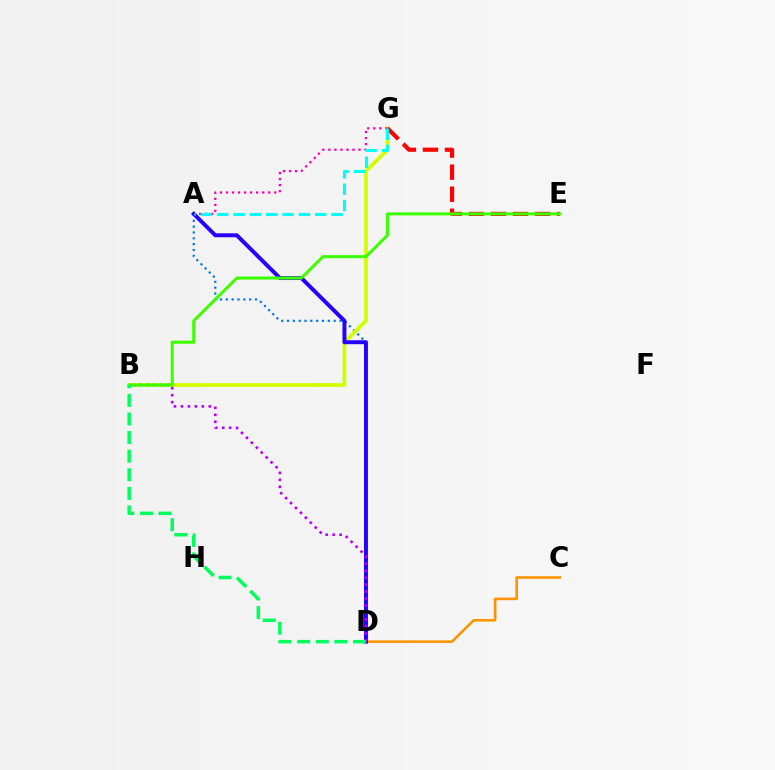{('A', 'D'): [{'color': '#0074ff', 'line_style': 'dotted', 'thickness': 1.58}, {'color': '#2500ff', 'line_style': 'solid', 'thickness': 2.84}], ('B', 'G'): [{'color': '#d1ff00', 'line_style': 'solid', 'thickness': 2.7}], ('E', 'G'): [{'color': '#ff0000', 'line_style': 'dashed', 'thickness': 2.99}], ('A', 'G'): [{'color': '#ff00ac', 'line_style': 'dotted', 'thickness': 1.64}, {'color': '#00fff6', 'line_style': 'dashed', 'thickness': 2.22}], ('C', 'D'): [{'color': '#ff9400', 'line_style': 'solid', 'thickness': 1.87}], ('B', 'D'): [{'color': '#b900ff', 'line_style': 'dotted', 'thickness': 1.89}, {'color': '#00ff5c', 'line_style': 'dashed', 'thickness': 2.53}], ('B', 'E'): [{'color': '#3dff00', 'line_style': 'solid', 'thickness': 2.19}]}